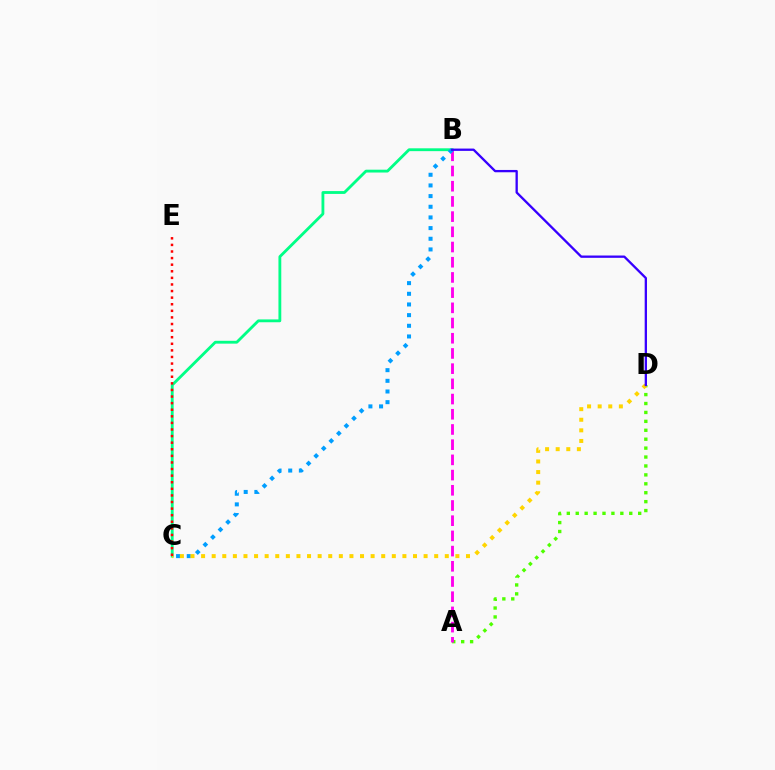{('B', 'C'): [{'color': '#00ff86', 'line_style': 'solid', 'thickness': 2.04}, {'color': '#009eff', 'line_style': 'dotted', 'thickness': 2.9}], ('A', 'D'): [{'color': '#4fff00', 'line_style': 'dotted', 'thickness': 2.42}], ('A', 'B'): [{'color': '#ff00ed', 'line_style': 'dashed', 'thickness': 2.07}], ('C', 'D'): [{'color': '#ffd500', 'line_style': 'dotted', 'thickness': 2.88}], ('B', 'D'): [{'color': '#3700ff', 'line_style': 'solid', 'thickness': 1.67}], ('C', 'E'): [{'color': '#ff0000', 'line_style': 'dotted', 'thickness': 1.79}]}